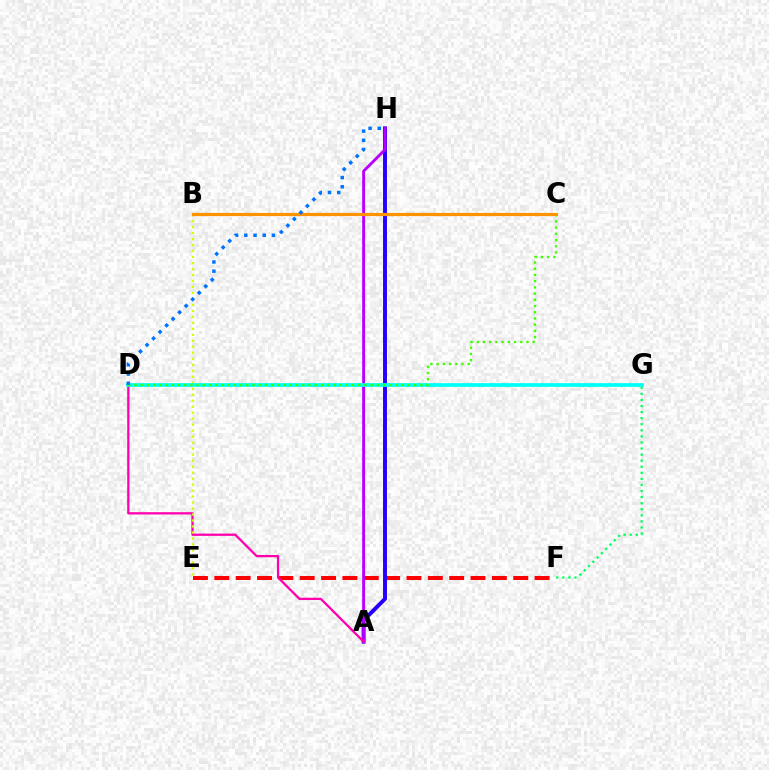{('F', 'G'): [{'color': '#00ff5c', 'line_style': 'dotted', 'thickness': 1.65}], ('E', 'F'): [{'color': '#ff0000', 'line_style': 'dashed', 'thickness': 2.9}], ('A', 'H'): [{'color': '#2500ff', 'line_style': 'solid', 'thickness': 2.83}, {'color': '#b900ff', 'line_style': 'solid', 'thickness': 2.07}], ('A', 'D'): [{'color': '#ff00ac', 'line_style': 'solid', 'thickness': 1.64}], ('B', 'E'): [{'color': '#d1ff00', 'line_style': 'dotted', 'thickness': 1.63}], ('D', 'G'): [{'color': '#00fff6', 'line_style': 'solid', 'thickness': 2.68}], ('C', 'D'): [{'color': '#3dff00', 'line_style': 'dotted', 'thickness': 1.69}], ('B', 'C'): [{'color': '#ff9400', 'line_style': 'solid', 'thickness': 2.28}], ('D', 'H'): [{'color': '#0074ff', 'line_style': 'dotted', 'thickness': 2.5}]}